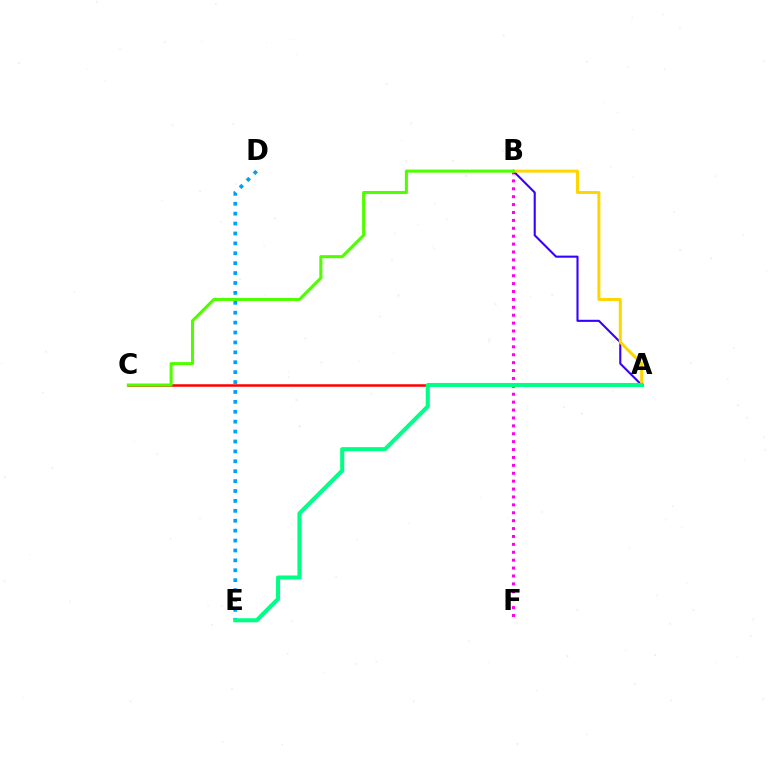{('A', 'C'): [{'color': '#ff0000', 'line_style': 'solid', 'thickness': 1.81}], ('B', 'F'): [{'color': '#ff00ed', 'line_style': 'dotted', 'thickness': 2.15}], ('D', 'E'): [{'color': '#009eff', 'line_style': 'dotted', 'thickness': 2.69}], ('A', 'B'): [{'color': '#3700ff', 'line_style': 'solid', 'thickness': 1.51}, {'color': '#ffd500', 'line_style': 'solid', 'thickness': 2.15}], ('A', 'E'): [{'color': '#00ff86', 'line_style': 'solid', 'thickness': 2.92}], ('B', 'C'): [{'color': '#4fff00', 'line_style': 'solid', 'thickness': 2.2}]}